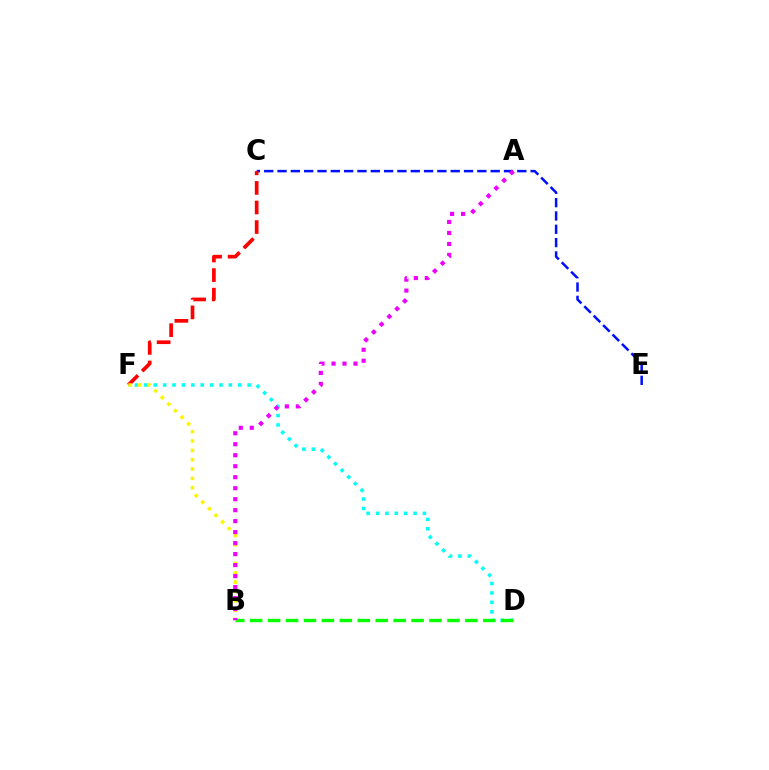{('C', 'E'): [{'color': '#0010ff', 'line_style': 'dashed', 'thickness': 1.81}], ('D', 'F'): [{'color': '#00fff6', 'line_style': 'dotted', 'thickness': 2.55}], ('B', 'D'): [{'color': '#08ff00', 'line_style': 'dashed', 'thickness': 2.44}], ('C', 'F'): [{'color': '#ff0000', 'line_style': 'dashed', 'thickness': 2.66}], ('B', 'F'): [{'color': '#fcf500', 'line_style': 'dotted', 'thickness': 2.54}], ('A', 'B'): [{'color': '#ee00ff', 'line_style': 'dotted', 'thickness': 2.98}]}